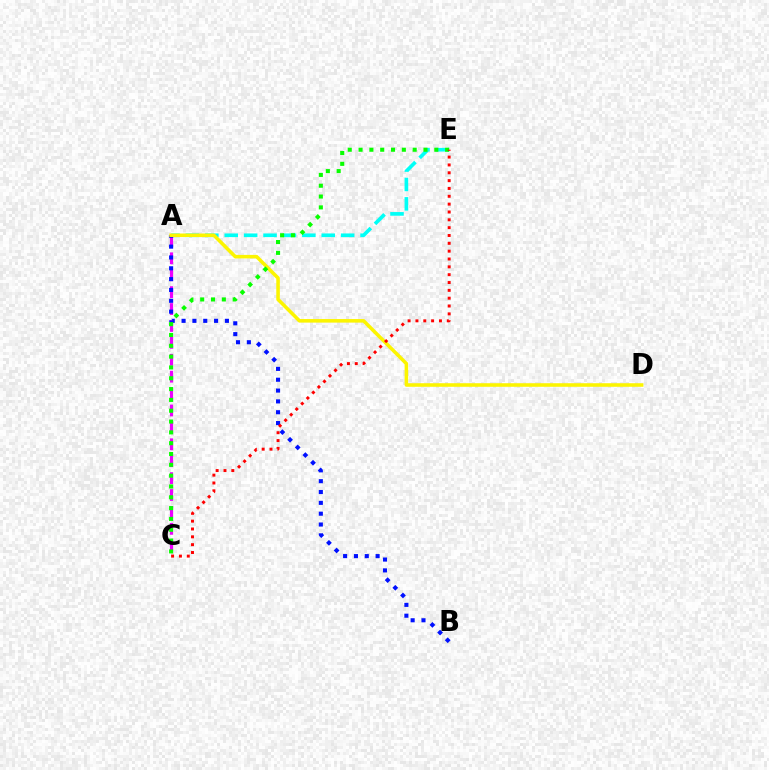{('A', 'C'): [{'color': '#ee00ff', 'line_style': 'dashed', 'thickness': 2.3}], ('A', 'E'): [{'color': '#00fff6', 'line_style': 'dashed', 'thickness': 2.64}], ('A', 'B'): [{'color': '#0010ff', 'line_style': 'dotted', 'thickness': 2.94}], ('A', 'D'): [{'color': '#fcf500', 'line_style': 'solid', 'thickness': 2.56}], ('C', 'E'): [{'color': '#08ff00', 'line_style': 'dotted', 'thickness': 2.94}, {'color': '#ff0000', 'line_style': 'dotted', 'thickness': 2.13}]}